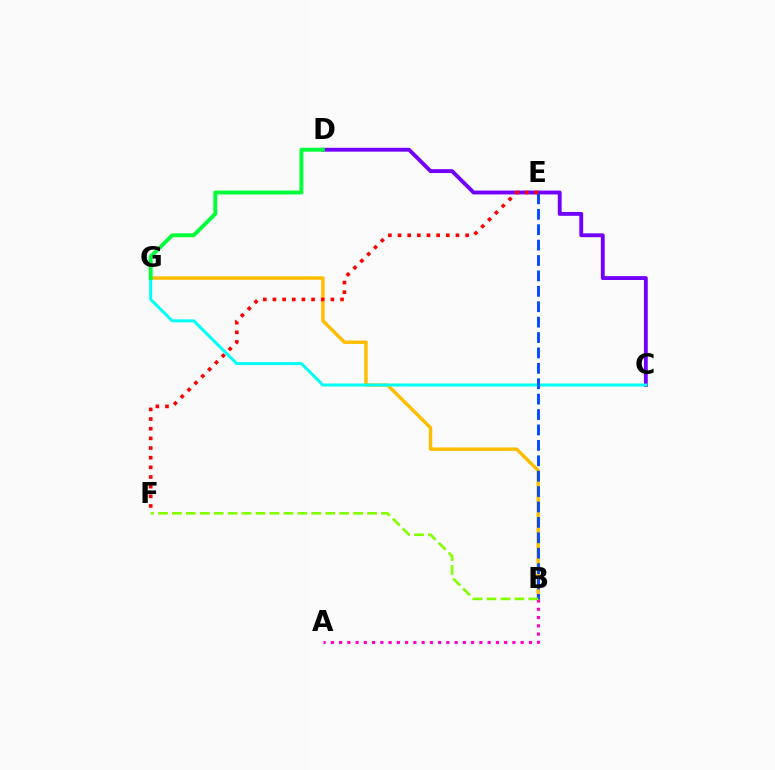{('B', 'G'): [{'color': '#ffbd00', 'line_style': 'solid', 'thickness': 2.46}], ('C', 'D'): [{'color': '#7200ff', 'line_style': 'solid', 'thickness': 2.78}], ('C', 'G'): [{'color': '#00fff6', 'line_style': 'solid', 'thickness': 2.14}], ('B', 'E'): [{'color': '#004bff', 'line_style': 'dashed', 'thickness': 2.09}], ('E', 'F'): [{'color': '#ff0000', 'line_style': 'dotted', 'thickness': 2.62}], ('A', 'B'): [{'color': '#ff00cf', 'line_style': 'dotted', 'thickness': 2.24}], ('D', 'G'): [{'color': '#00ff39', 'line_style': 'solid', 'thickness': 2.81}], ('B', 'F'): [{'color': '#84ff00', 'line_style': 'dashed', 'thickness': 1.89}]}